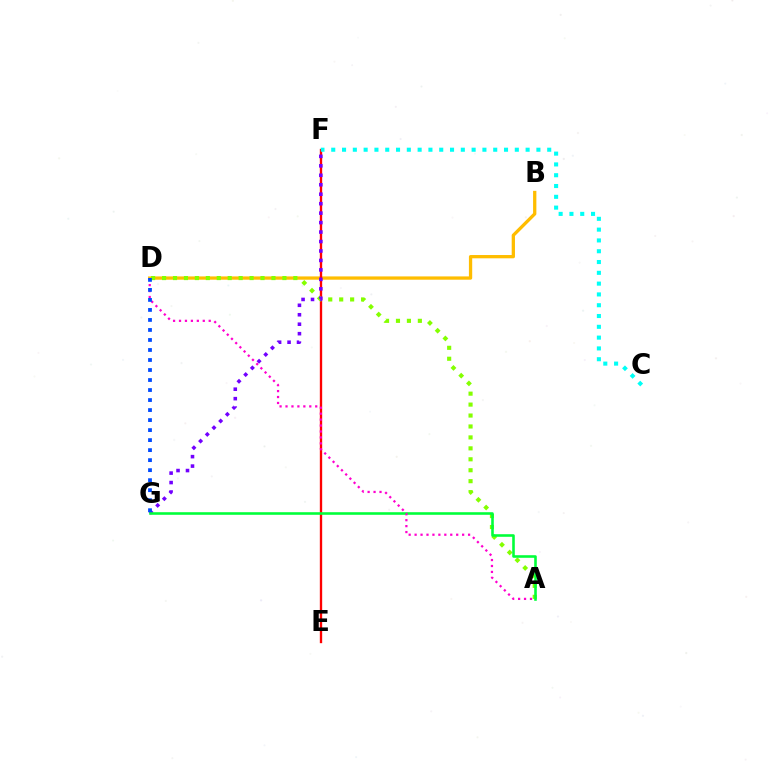{('B', 'D'): [{'color': '#ffbd00', 'line_style': 'solid', 'thickness': 2.37}], ('E', 'F'): [{'color': '#ff0000', 'line_style': 'solid', 'thickness': 1.69}], ('A', 'D'): [{'color': '#84ff00', 'line_style': 'dotted', 'thickness': 2.97}, {'color': '#ff00cf', 'line_style': 'dotted', 'thickness': 1.61}], ('F', 'G'): [{'color': '#7200ff', 'line_style': 'dotted', 'thickness': 2.57}], ('A', 'G'): [{'color': '#00ff39', 'line_style': 'solid', 'thickness': 1.86}], ('D', 'G'): [{'color': '#004bff', 'line_style': 'dotted', 'thickness': 2.72}], ('C', 'F'): [{'color': '#00fff6', 'line_style': 'dotted', 'thickness': 2.93}]}